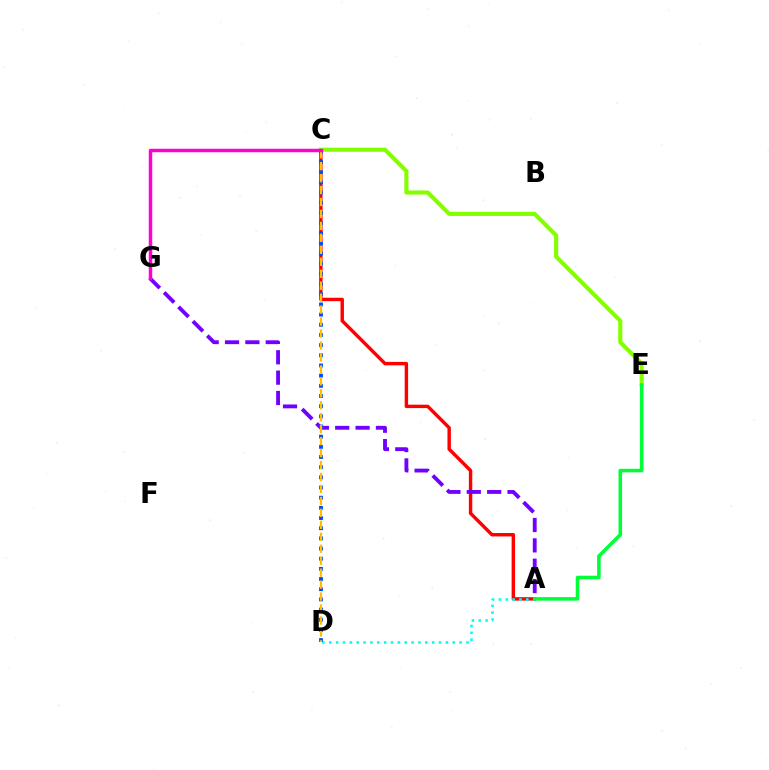{('A', 'C'): [{'color': '#ff0000', 'line_style': 'solid', 'thickness': 2.46}], ('A', 'G'): [{'color': '#7200ff', 'line_style': 'dashed', 'thickness': 2.77}], ('C', 'E'): [{'color': '#84ff00', 'line_style': 'solid', 'thickness': 2.97}], ('A', 'D'): [{'color': '#00fff6', 'line_style': 'dotted', 'thickness': 1.86}], ('A', 'E'): [{'color': '#00ff39', 'line_style': 'solid', 'thickness': 2.56}], ('C', 'D'): [{'color': '#004bff', 'line_style': 'dotted', 'thickness': 2.76}, {'color': '#ffbd00', 'line_style': 'dashed', 'thickness': 1.62}], ('C', 'G'): [{'color': '#ff00cf', 'line_style': 'solid', 'thickness': 2.5}]}